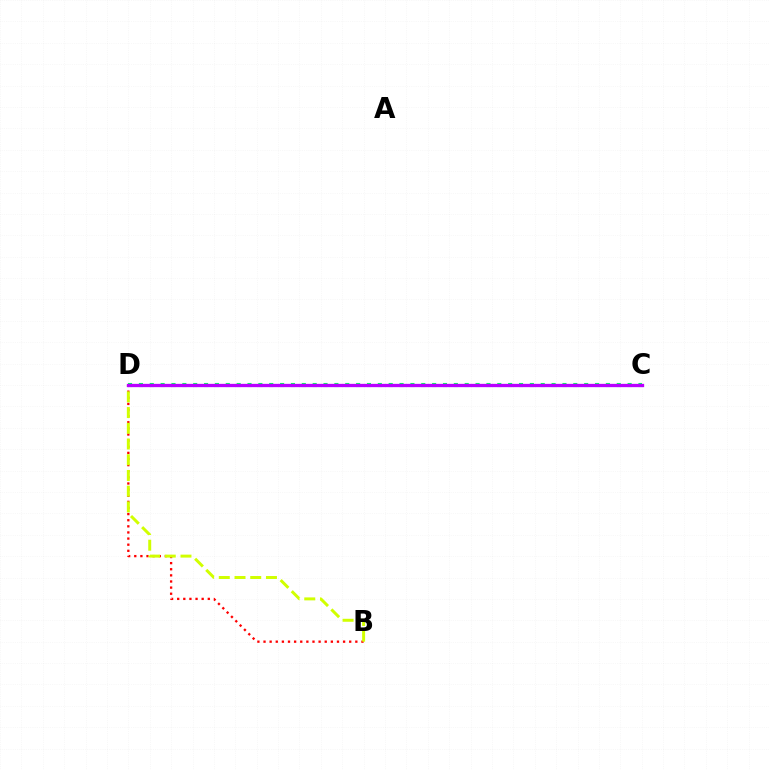{('B', 'D'): [{'color': '#ff0000', 'line_style': 'dotted', 'thickness': 1.66}, {'color': '#d1ff00', 'line_style': 'dashed', 'thickness': 2.14}], ('C', 'D'): [{'color': '#0074ff', 'line_style': 'solid', 'thickness': 1.83}, {'color': '#00ff5c', 'line_style': 'dotted', 'thickness': 2.95}, {'color': '#b900ff', 'line_style': 'solid', 'thickness': 2.38}]}